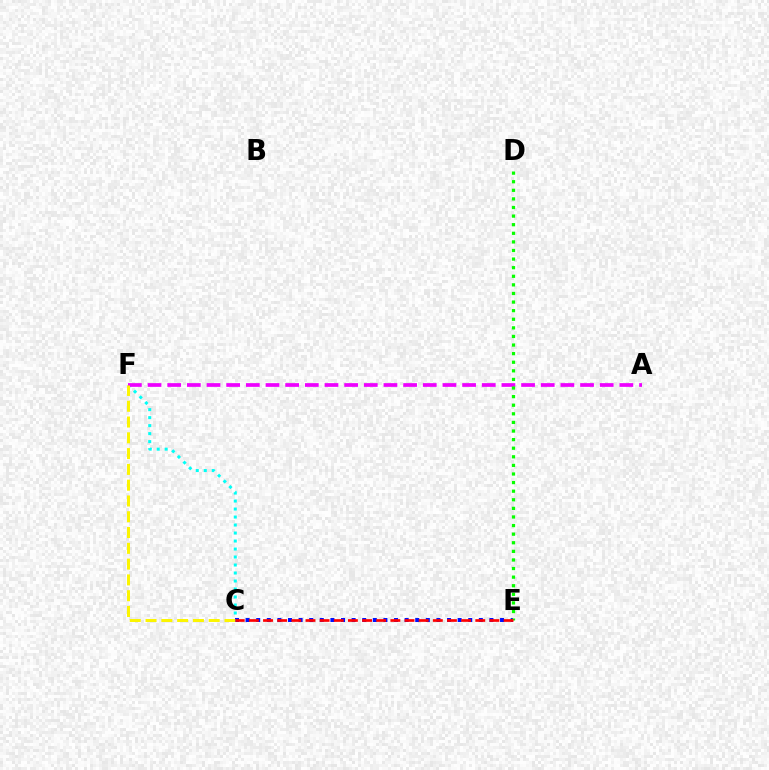{('C', 'F'): [{'color': '#00fff6', 'line_style': 'dotted', 'thickness': 2.17}, {'color': '#fcf500', 'line_style': 'dashed', 'thickness': 2.14}], ('C', 'E'): [{'color': '#0010ff', 'line_style': 'dotted', 'thickness': 2.88}, {'color': '#ff0000', 'line_style': 'dashed', 'thickness': 1.92}], ('A', 'F'): [{'color': '#ee00ff', 'line_style': 'dashed', 'thickness': 2.67}], ('D', 'E'): [{'color': '#08ff00', 'line_style': 'dotted', 'thickness': 2.34}]}